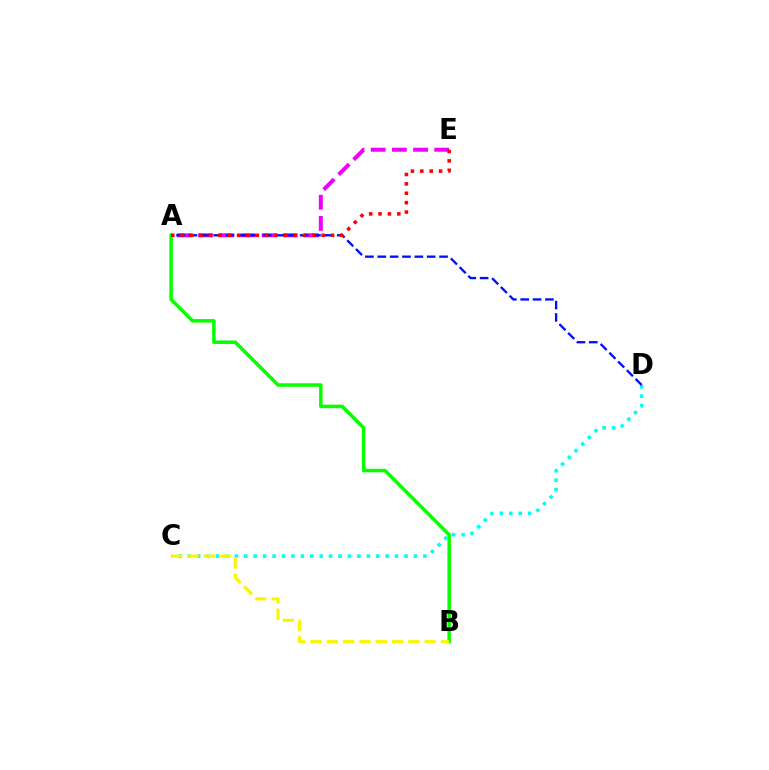{('A', 'B'): [{'color': '#08ff00', 'line_style': 'solid', 'thickness': 2.53}], ('C', 'D'): [{'color': '#00fff6', 'line_style': 'dotted', 'thickness': 2.56}], ('B', 'C'): [{'color': '#fcf500', 'line_style': 'dashed', 'thickness': 2.22}], ('A', 'E'): [{'color': '#ee00ff', 'line_style': 'dashed', 'thickness': 2.88}, {'color': '#ff0000', 'line_style': 'dotted', 'thickness': 2.55}], ('A', 'D'): [{'color': '#0010ff', 'line_style': 'dashed', 'thickness': 1.68}]}